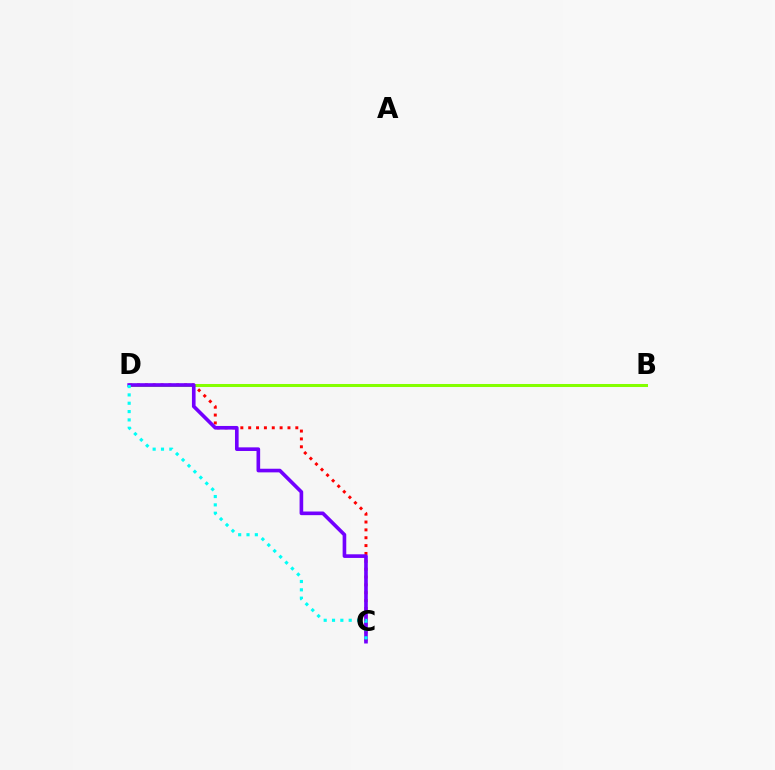{('C', 'D'): [{'color': '#ff0000', 'line_style': 'dotted', 'thickness': 2.13}, {'color': '#7200ff', 'line_style': 'solid', 'thickness': 2.62}, {'color': '#00fff6', 'line_style': 'dotted', 'thickness': 2.26}], ('B', 'D'): [{'color': '#84ff00', 'line_style': 'solid', 'thickness': 2.17}]}